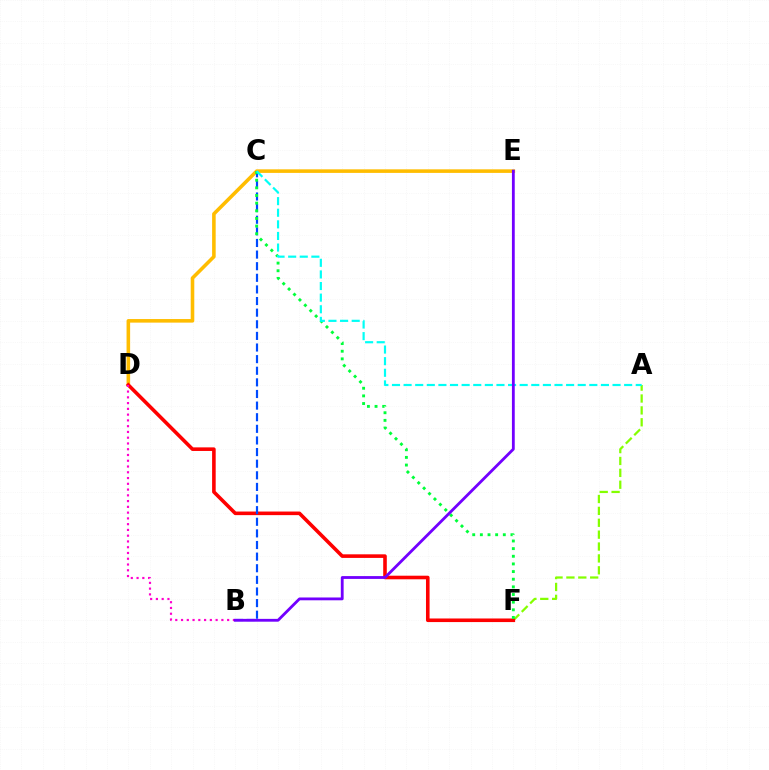{('D', 'E'): [{'color': '#ffbd00', 'line_style': 'solid', 'thickness': 2.57}], ('A', 'F'): [{'color': '#84ff00', 'line_style': 'dashed', 'thickness': 1.61}], ('D', 'F'): [{'color': '#ff0000', 'line_style': 'solid', 'thickness': 2.59}], ('B', 'C'): [{'color': '#004bff', 'line_style': 'dashed', 'thickness': 1.58}], ('B', 'D'): [{'color': '#ff00cf', 'line_style': 'dotted', 'thickness': 1.57}], ('C', 'F'): [{'color': '#00ff39', 'line_style': 'dotted', 'thickness': 2.08}], ('A', 'C'): [{'color': '#00fff6', 'line_style': 'dashed', 'thickness': 1.58}], ('B', 'E'): [{'color': '#7200ff', 'line_style': 'solid', 'thickness': 2.03}]}